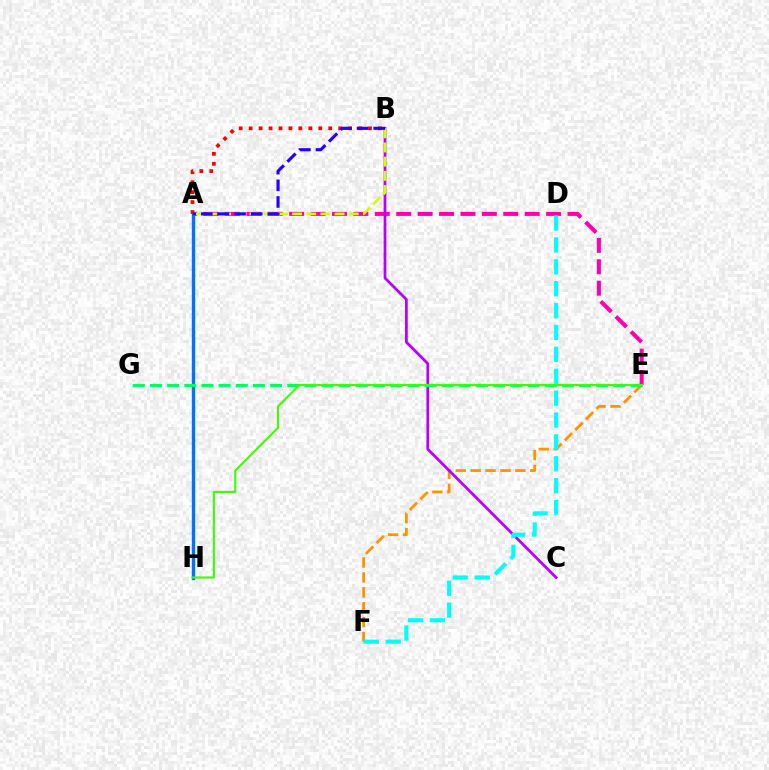{('A', 'E'): [{'color': '#ff00ac', 'line_style': 'dashed', 'thickness': 2.91}], ('A', 'B'): [{'color': '#ff0000', 'line_style': 'dotted', 'thickness': 2.7}, {'color': '#d1ff00', 'line_style': 'dashed', 'thickness': 1.93}, {'color': '#2500ff', 'line_style': 'dashed', 'thickness': 2.26}], ('E', 'F'): [{'color': '#ff9400', 'line_style': 'dashed', 'thickness': 2.03}], ('B', 'C'): [{'color': '#b900ff', 'line_style': 'solid', 'thickness': 1.98}], ('A', 'H'): [{'color': '#0074ff', 'line_style': 'solid', 'thickness': 2.43}], ('E', 'G'): [{'color': '#00ff5c', 'line_style': 'dashed', 'thickness': 2.33}], ('E', 'H'): [{'color': '#3dff00', 'line_style': 'solid', 'thickness': 1.52}], ('D', 'F'): [{'color': '#00fff6', 'line_style': 'dashed', 'thickness': 2.97}]}